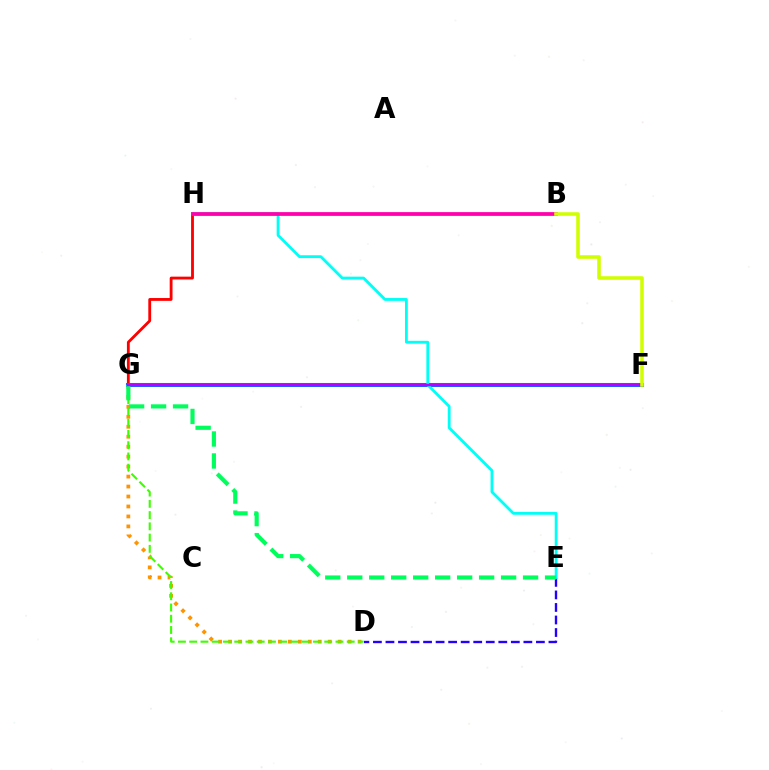{('D', 'G'): [{'color': '#ff9400', 'line_style': 'dotted', 'thickness': 2.71}, {'color': '#3dff00', 'line_style': 'dashed', 'thickness': 1.53}], ('G', 'H'): [{'color': '#ff0000', 'line_style': 'solid', 'thickness': 2.04}], ('F', 'G'): [{'color': '#0074ff', 'line_style': 'solid', 'thickness': 2.91}, {'color': '#b900ff', 'line_style': 'solid', 'thickness': 1.77}], ('D', 'E'): [{'color': '#2500ff', 'line_style': 'dashed', 'thickness': 1.7}], ('E', 'H'): [{'color': '#00fff6', 'line_style': 'solid', 'thickness': 2.03}], ('B', 'H'): [{'color': '#ff00ac', 'line_style': 'solid', 'thickness': 2.7}], ('E', 'G'): [{'color': '#00ff5c', 'line_style': 'dashed', 'thickness': 2.99}], ('B', 'F'): [{'color': '#d1ff00', 'line_style': 'solid', 'thickness': 2.57}]}